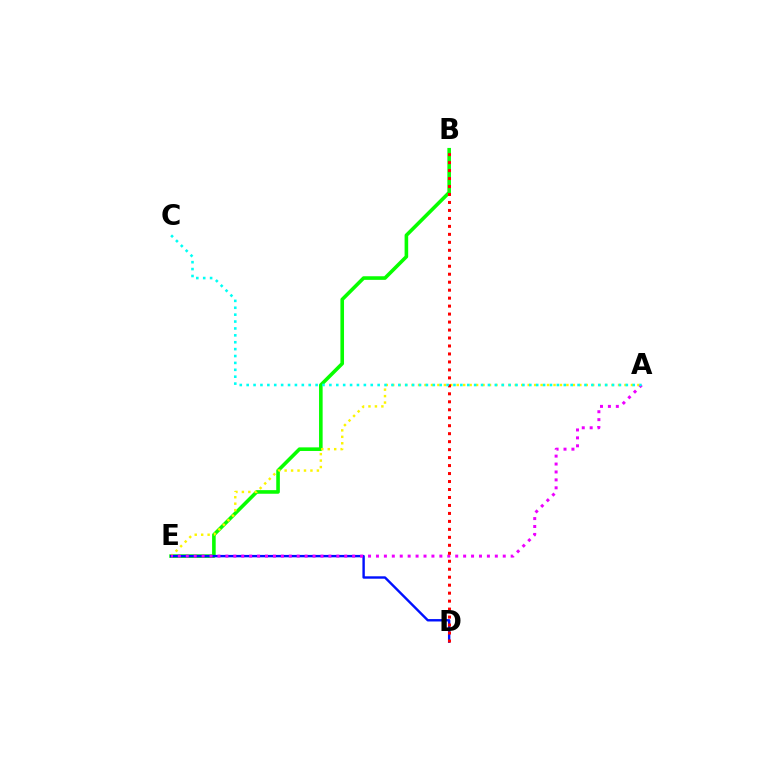{('B', 'E'): [{'color': '#08ff00', 'line_style': 'solid', 'thickness': 2.59}], ('A', 'E'): [{'color': '#fcf500', 'line_style': 'dotted', 'thickness': 1.75}, {'color': '#ee00ff', 'line_style': 'dotted', 'thickness': 2.15}], ('D', 'E'): [{'color': '#0010ff', 'line_style': 'solid', 'thickness': 1.73}], ('B', 'D'): [{'color': '#ff0000', 'line_style': 'dotted', 'thickness': 2.17}], ('A', 'C'): [{'color': '#00fff6', 'line_style': 'dotted', 'thickness': 1.87}]}